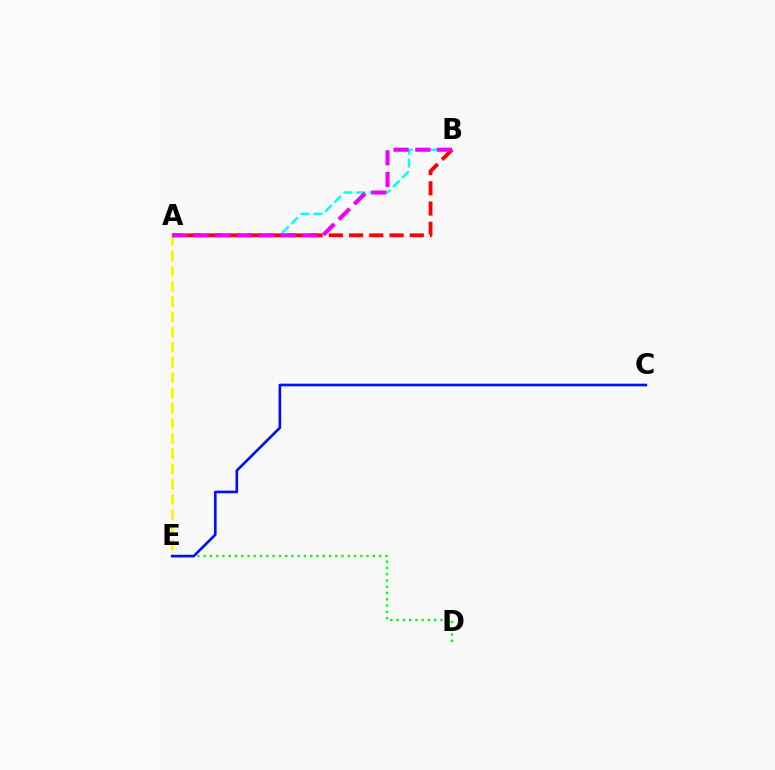{('A', 'E'): [{'color': '#fcf500', 'line_style': 'dashed', 'thickness': 2.07}], ('D', 'E'): [{'color': '#08ff00', 'line_style': 'dotted', 'thickness': 1.7}], ('A', 'B'): [{'color': '#00fff6', 'line_style': 'dashed', 'thickness': 1.76}, {'color': '#ff0000', 'line_style': 'dashed', 'thickness': 2.75}, {'color': '#ee00ff', 'line_style': 'dashed', 'thickness': 2.95}], ('C', 'E'): [{'color': '#0010ff', 'line_style': 'solid', 'thickness': 1.91}]}